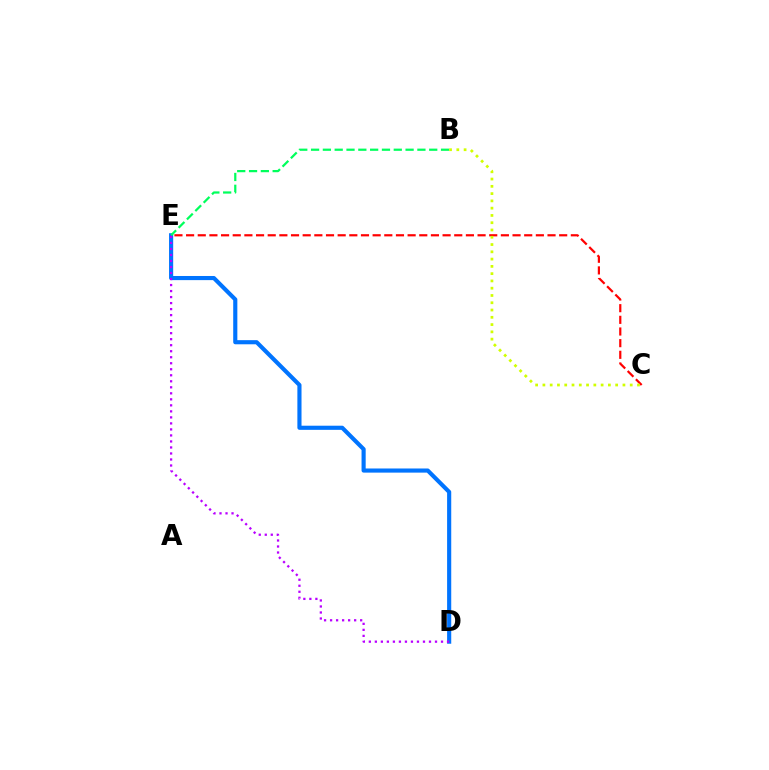{('D', 'E'): [{'color': '#0074ff', 'line_style': 'solid', 'thickness': 2.97}, {'color': '#b900ff', 'line_style': 'dotted', 'thickness': 1.63}], ('B', 'E'): [{'color': '#00ff5c', 'line_style': 'dashed', 'thickness': 1.61}], ('C', 'E'): [{'color': '#ff0000', 'line_style': 'dashed', 'thickness': 1.58}], ('B', 'C'): [{'color': '#d1ff00', 'line_style': 'dotted', 'thickness': 1.98}]}